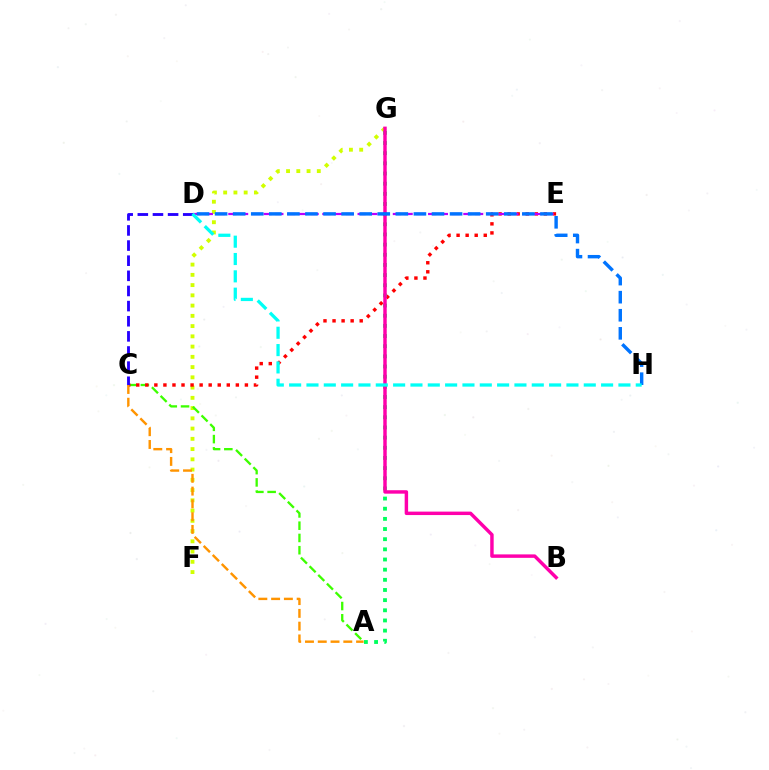{('F', 'G'): [{'color': '#d1ff00', 'line_style': 'dotted', 'thickness': 2.78}], ('A', 'C'): [{'color': '#3dff00', 'line_style': 'dashed', 'thickness': 1.67}, {'color': '#ff9400', 'line_style': 'dashed', 'thickness': 1.74}], ('C', 'E'): [{'color': '#ff0000', 'line_style': 'dotted', 'thickness': 2.46}], ('D', 'E'): [{'color': '#b900ff', 'line_style': 'dashed', 'thickness': 1.6}], ('A', 'G'): [{'color': '#00ff5c', 'line_style': 'dotted', 'thickness': 2.76}], ('B', 'G'): [{'color': '#ff00ac', 'line_style': 'solid', 'thickness': 2.48}], ('C', 'D'): [{'color': '#2500ff', 'line_style': 'dashed', 'thickness': 2.06}], ('D', 'H'): [{'color': '#0074ff', 'line_style': 'dashed', 'thickness': 2.46}, {'color': '#00fff6', 'line_style': 'dashed', 'thickness': 2.35}]}